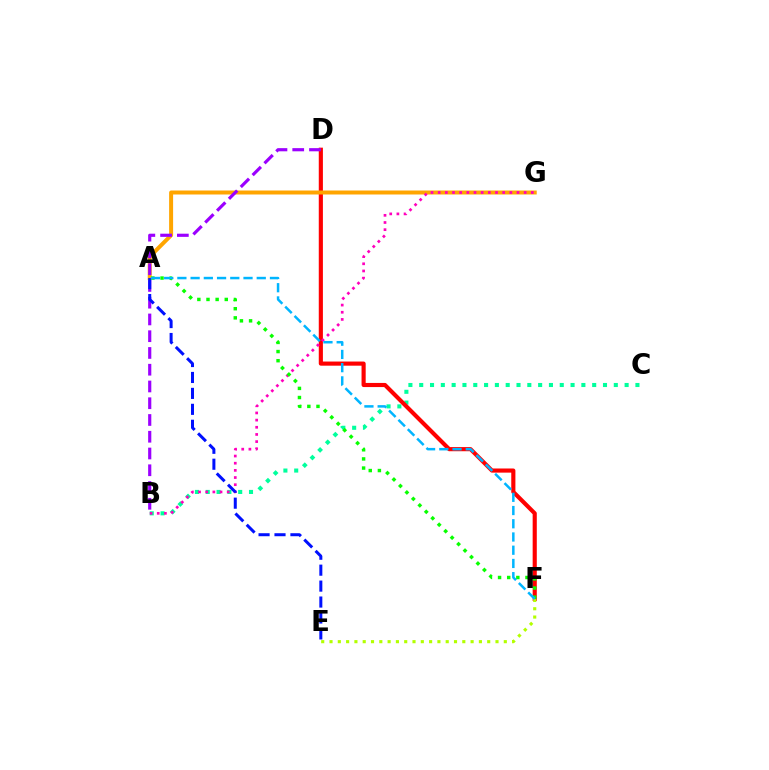{('B', 'C'): [{'color': '#00ff9d', 'line_style': 'dotted', 'thickness': 2.94}], ('D', 'F'): [{'color': '#ff0000', 'line_style': 'solid', 'thickness': 2.98}], ('A', 'G'): [{'color': '#ffa500', 'line_style': 'solid', 'thickness': 2.87}], ('E', 'F'): [{'color': '#b3ff00', 'line_style': 'dotted', 'thickness': 2.25}], ('B', 'D'): [{'color': '#9b00ff', 'line_style': 'dashed', 'thickness': 2.28}], ('B', 'G'): [{'color': '#ff00bd', 'line_style': 'dotted', 'thickness': 1.95}], ('A', 'E'): [{'color': '#0010ff', 'line_style': 'dashed', 'thickness': 2.17}], ('A', 'F'): [{'color': '#08ff00', 'line_style': 'dotted', 'thickness': 2.48}, {'color': '#00b5ff', 'line_style': 'dashed', 'thickness': 1.8}]}